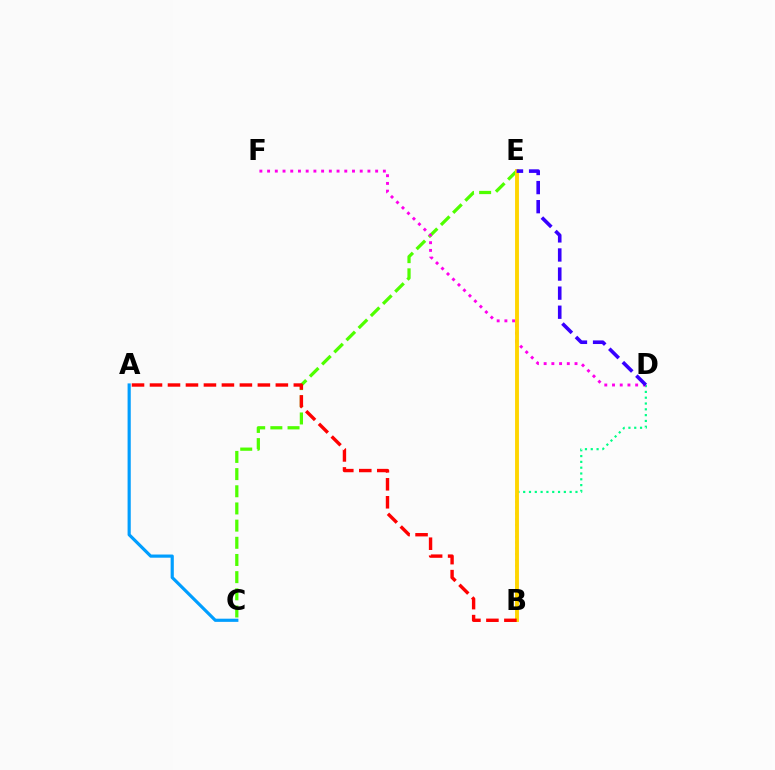{('B', 'D'): [{'color': '#00ff86', 'line_style': 'dotted', 'thickness': 1.58}], ('A', 'C'): [{'color': '#009eff', 'line_style': 'solid', 'thickness': 2.29}], ('C', 'E'): [{'color': '#4fff00', 'line_style': 'dashed', 'thickness': 2.33}], ('D', 'F'): [{'color': '#ff00ed', 'line_style': 'dotted', 'thickness': 2.1}], ('B', 'E'): [{'color': '#ffd500', 'line_style': 'solid', 'thickness': 2.79}], ('D', 'E'): [{'color': '#3700ff', 'line_style': 'dashed', 'thickness': 2.59}], ('A', 'B'): [{'color': '#ff0000', 'line_style': 'dashed', 'thickness': 2.44}]}